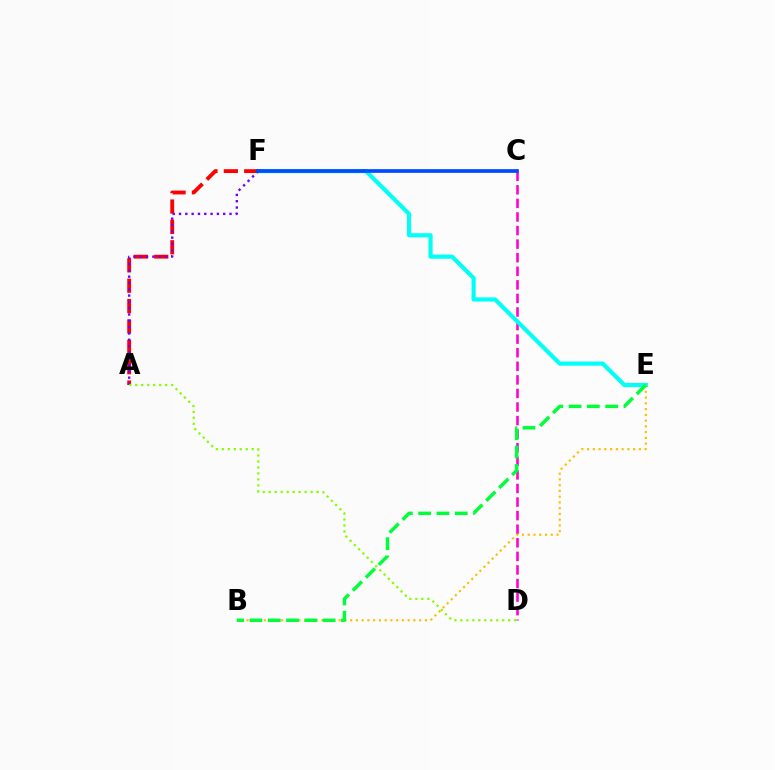{('C', 'D'): [{'color': '#ff00cf', 'line_style': 'dashed', 'thickness': 1.84}], ('E', 'F'): [{'color': '#00fff6', 'line_style': 'solid', 'thickness': 2.98}], ('A', 'F'): [{'color': '#ff0000', 'line_style': 'dashed', 'thickness': 2.77}, {'color': '#7200ff', 'line_style': 'dotted', 'thickness': 1.72}], ('C', 'F'): [{'color': '#004bff', 'line_style': 'solid', 'thickness': 2.67}], ('A', 'D'): [{'color': '#84ff00', 'line_style': 'dotted', 'thickness': 1.62}], ('B', 'E'): [{'color': '#ffbd00', 'line_style': 'dotted', 'thickness': 1.56}, {'color': '#00ff39', 'line_style': 'dashed', 'thickness': 2.49}]}